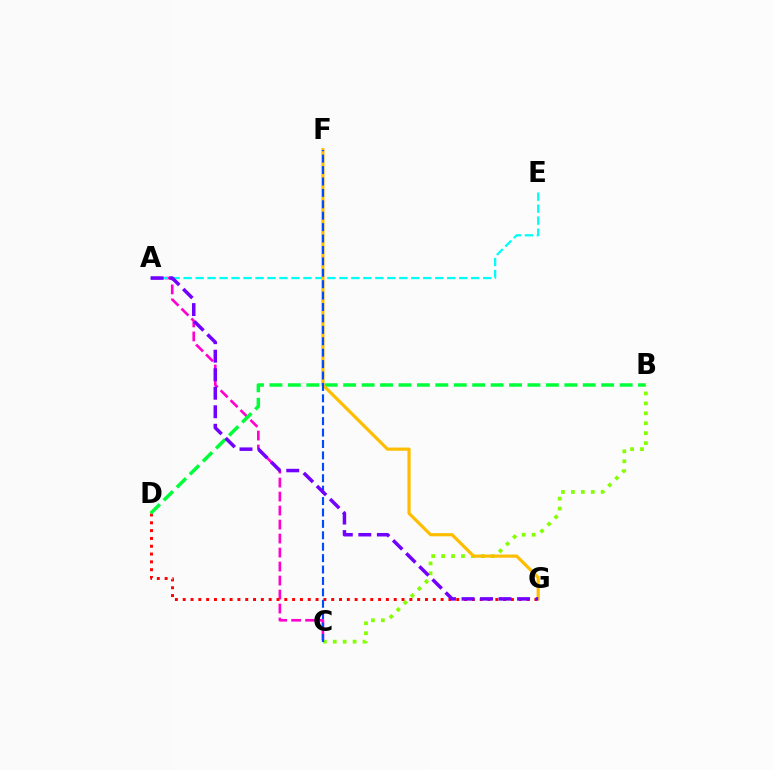{('A', 'C'): [{'color': '#ff00cf', 'line_style': 'dashed', 'thickness': 1.9}], ('D', 'G'): [{'color': '#ff0000', 'line_style': 'dotted', 'thickness': 2.12}], ('B', 'D'): [{'color': '#00ff39', 'line_style': 'dashed', 'thickness': 2.5}], ('B', 'C'): [{'color': '#84ff00', 'line_style': 'dotted', 'thickness': 2.7}], ('A', 'E'): [{'color': '#00fff6', 'line_style': 'dashed', 'thickness': 1.63}], ('F', 'G'): [{'color': '#ffbd00', 'line_style': 'solid', 'thickness': 2.29}], ('C', 'F'): [{'color': '#004bff', 'line_style': 'dashed', 'thickness': 1.55}], ('A', 'G'): [{'color': '#7200ff', 'line_style': 'dashed', 'thickness': 2.52}]}